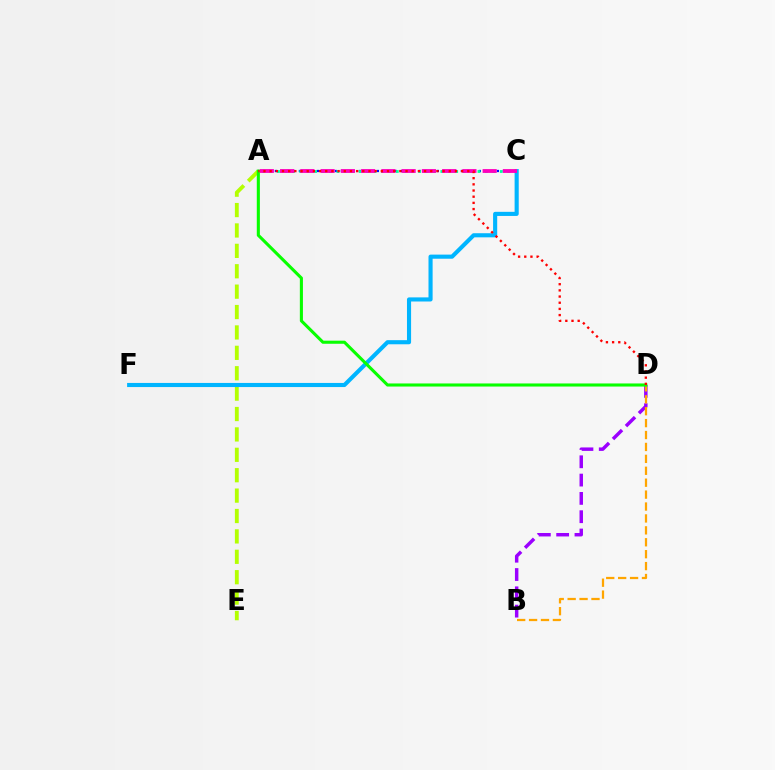{('A', 'C'): [{'color': '#0010ff', 'line_style': 'dotted', 'thickness': 1.63}, {'color': '#00ff9d', 'line_style': 'dotted', 'thickness': 2.02}, {'color': '#ff00bd', 'line_style': 'dashed', 'thickness': 2.75}], ('B', 'D'): [{'color': '#9b00ff', 'line_style': 'dashed', 'thickness': 2.49}, {'color': '#ffa500', 'line_style': 'dashed', 'thickness': 1.62}], ('A', 'E'): [{'color': '#b3ff00', 'line_style': 'dashed', 'thickness': 2.77}], ('C', 'F'): [{'color': '#00b5ff', 'line_style': 'solid', 'thickness': 2.96}], ('A', 'D'): [{'color': '#08ff00', 'line_style': 'solid', 'thickness': 2.22}, {'color': '#ff0000', 'line_style': 'dotted', 'thickness': 1.68}]}